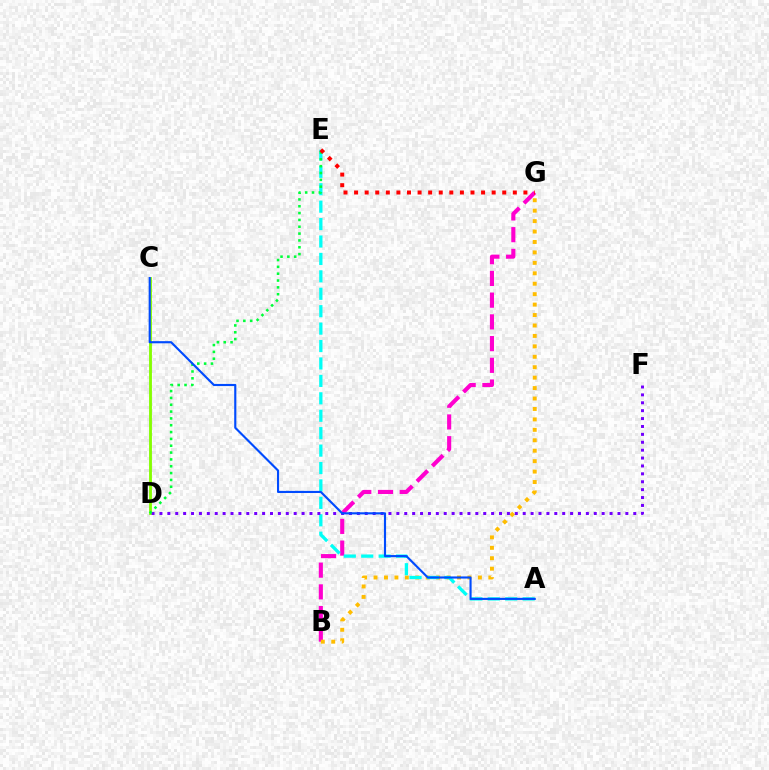{('B', 'G'): [{'color': '#ff00cf', 'line_style': 'dashed', 'thickness': 2.95}, {'color': '#ffbd00', 'line_style': 'dotted', 'thickness': 2.84}], ('C', 'D'): [{'color': '#84ff00', 'line_style': 'solid', 'thickness': 2.05}], ('A', 'E'): [{'color': '#00fff6', 'line_style': 'dashed', 'thickness': 2.37}], ('D', 'F'): [{'color': '#7200ff', 'line_style': 'dotted', 'thickness': 2.15}], ('D', 'E'): [{'color': '#00ff39', 'line_style': 'dotted', 'thickness': 1.86}], ('E', 'G'): [{'color': '#ff0000', 'line_style': 'dotted', 'thickness': 2.88}], ('A', 'C'): [{'color': '#004bff', 'line_style': 'solid', 'thickness': 1.54}]}